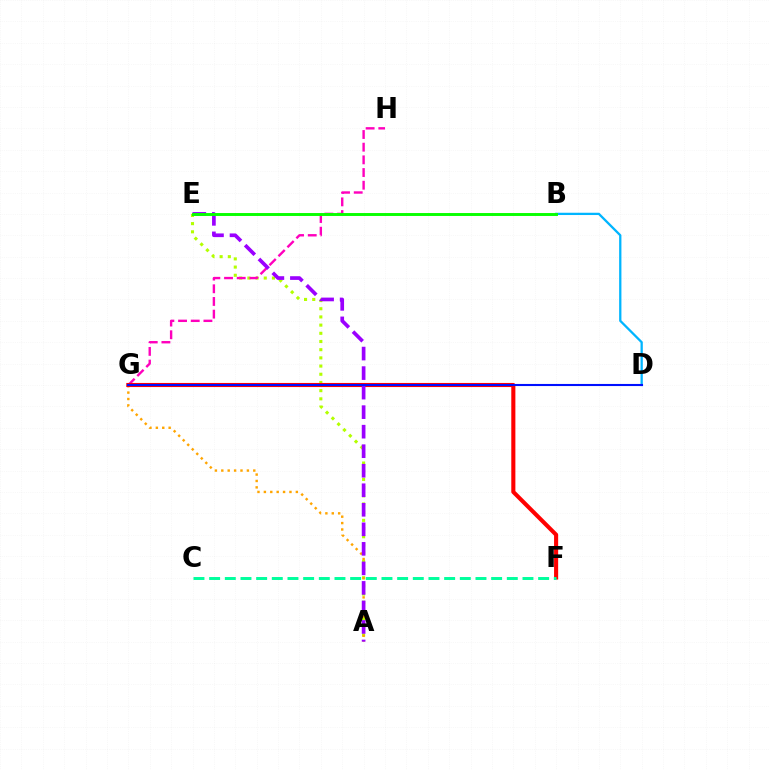{('A', 'E'): [{'color': '#b3ff00', 'line_style': 'dotted', 'thickness': 2.23}, {'color': '#9b00ff', 'line_style': 'dashed', 'thickness': 2.65}], ('G', 'H'): [{'color': '#ff00bd', 'line_style': 'dashed', 'thickness': 1.72}], ('A', 'G'): [{'color': '#ffa500', 'line_style': 'dotted', 'thickness': 1.74}], ('B', 'D'): [{'color': '#00b5ff', 'line_style': 'solid', 'thickness': 1.64}], ('F', 'G'): [{'color': '#ff0000', 'line_style': 'solid', 'thickness': 2.95}], ('B', 'E'): [{'color': '#08ff00', 'line_style': 'solid', 'thickness': 2.11}], ('D', 'G'): [{'color': '#0010ff', 'line_style': 'solid', 'thickness': 1.51}], ('C', 'F'): [{'color': '#00ff9d', 'line_style': 'dashed', 'thickness': 2.13}]}